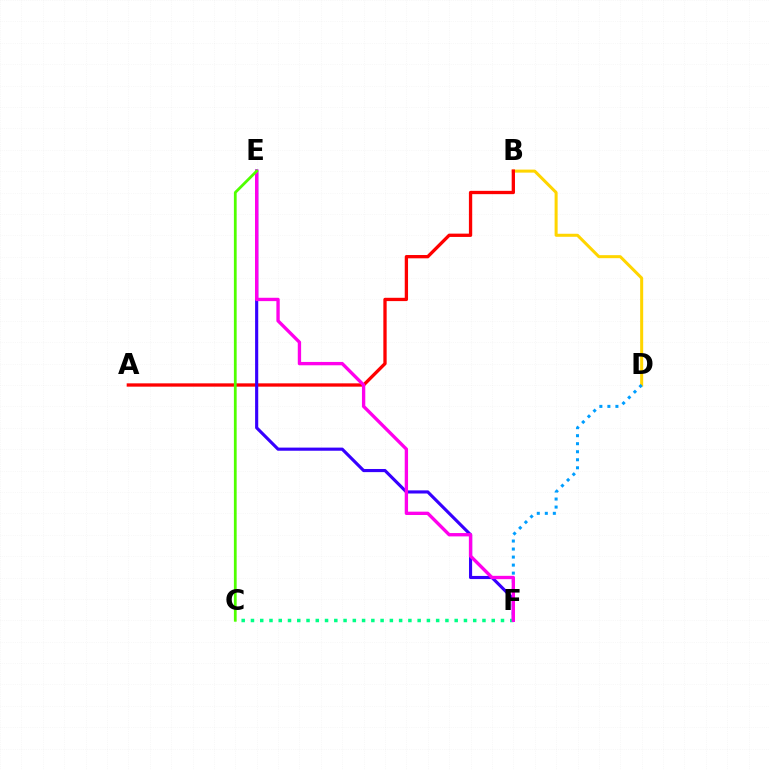{('B', 'D'): [{'color': '#ffd500', 'line_style': 'solid', 'thickness': 2.18}], ('D', 'F'): [{'color': '#009eff', 'line_style': 'dotted', 'thickness': 2.18}], ('A', 'B'): [{'color': '#ff0000', 'line_style': 'solid', 'thickness': 2.38}], ('E', 'F'): [{'color': '#3700ff', 'line_style': 'solid', 'thickness': 2.26}, {'color': '#ff00ed', 'line_style': 'solid', 'thickness': 2.41}], ('C', 'F'): [{'color': '#00ff86', 'line_style': 'dotted', 'thickness': 2.52}], ('C', 'E'): [{'color': '#4fff00', 'line_style': 'solid', 'thickness': 1.99}]}